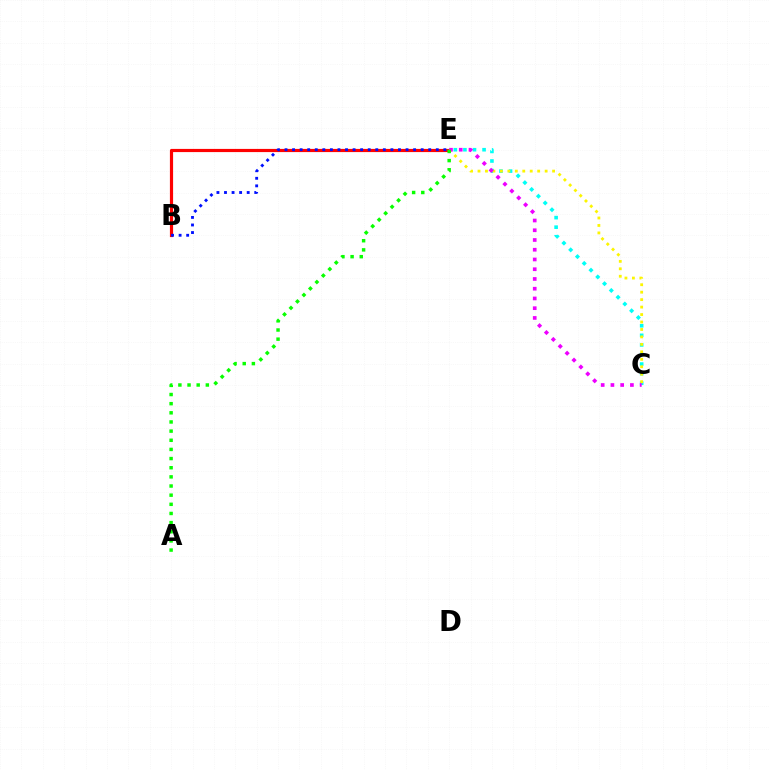{('B', 'E'): [{'color': '#ff0000', 'line_style': 'solid', 'thickness': 2.29}, {'color': '#0010ff', 'line_style': 'dotted', 'thickness': 2.06}], ('C', 'E'): [{'color': '#00fff6', 'line_style': 'dotted', 'thickness': 2.6}, {'color': '#fcf500', 'line_style': 'dotted', 'thickness': 2.03}, {'color': '#ee00ff', 'line_style': 'dotted', 'thickness': 2.65}], ('A', 'E'): [{'color': '#08ff00', 'line_style': 'dotted', 'thickness': 2.49}]}